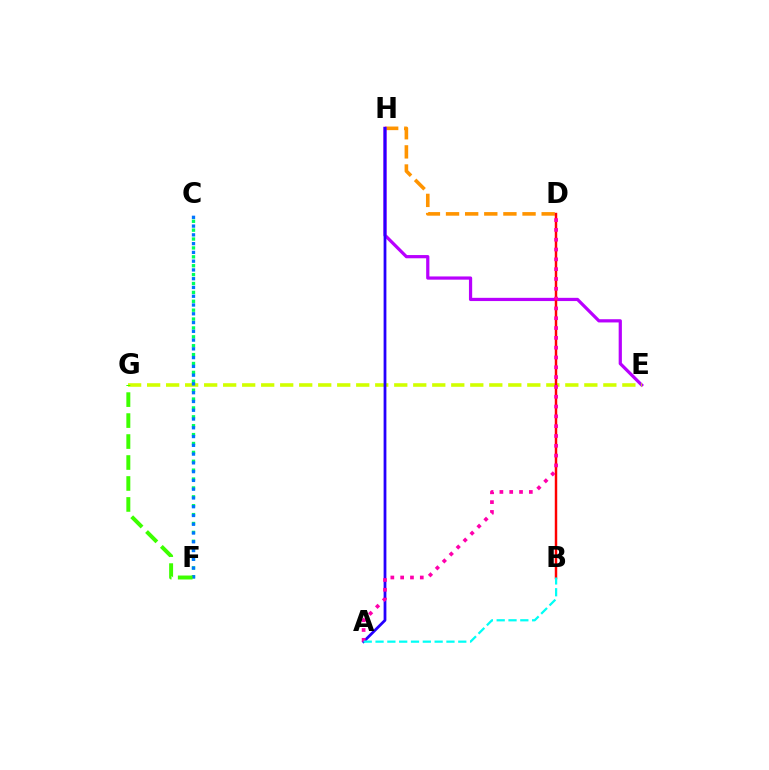{('D', 'H'): [{'color': '#ff9400', 'line_style': 'dashed', 'thickness': 2.6}], ('E', 'H'): [{'color': '#b900ff', 'line_style': 'solid', 'thickness': 2.32}], ('E', 'G'): [{'color': '#d1ff00', 'line_style': 'dashed', 'thickness': 2.58}], ('C', 'F'): [{'color': '#00ff5c', 'line_style': 'dotted', 'thickness': 2.42}, {'color': '#0074ff', 'line_style': 'dotted', 'thickness': 2.38}], ('A', 'H'): [{'color': '#2500ff', 'line_style': 'solid', 'thickness': 2.0}], ('B', 'D'): [{'color': '#ff0000', 'line_style': 'solid', 'thickness': 1.76}], ('A', 'D'): [{'color': '#ff00ac', 'line_style': 'dotted', 'thickness': 2.67}], ('F', 'G'): [{'color': '#3dff00', 'line_style': 'dashed', 'thickness': 2.85}], ('A', 'B'): [{'color': '#00fff6', 'line_style': 'dashed', 'thickness': 1.61}]}